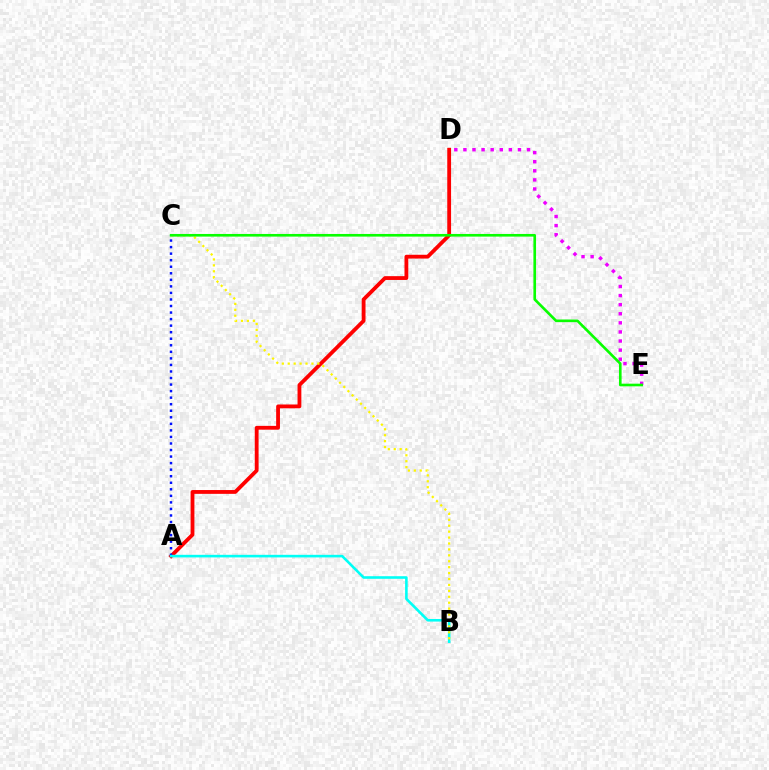{('A', 'D'): [{'color': '#ff0000', 'line_style': 'solid', 'thickness': 2.74}], ('A', 'C'): [{'color': '#0010ff', 'line_style': 'dotted', 'thickness': 1.78}], ('A', 'B'): [{'color': '#00fff6', 'line_style': 'solid', 'thickness': 1.87}], ('B', 'C'): [{'color': '#fcf500', 'line_style': 'dotted', 'thickness': 1.61}], ('D', 'E'): [{'color': '#ee00ff', 'line_style': 'dotted', 'thickness': 2.47}], ('C', 'E'): [{'color': '#08ff00', 'line_style': 'solid', 'thickness': 1.9}]}